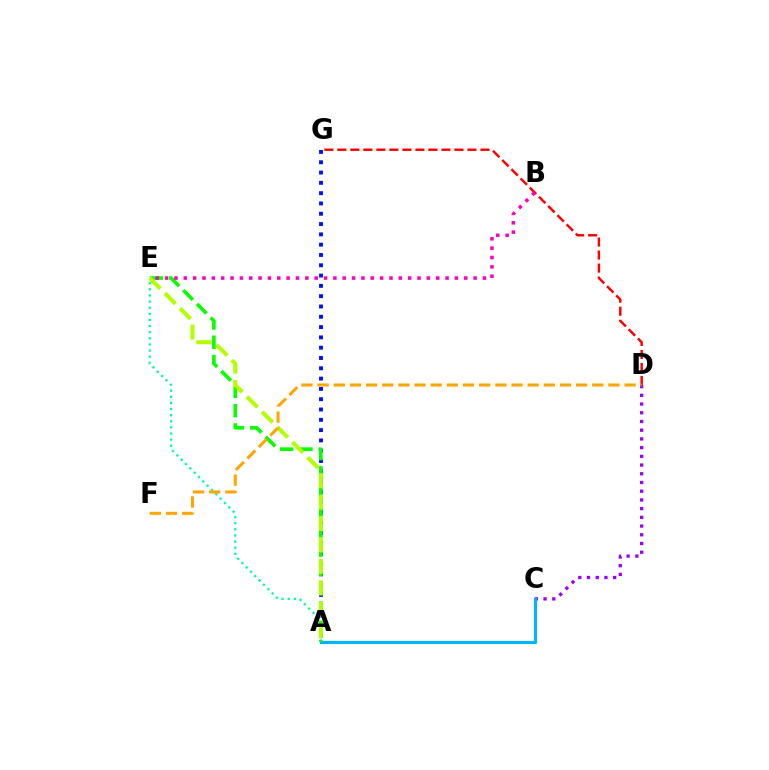{('C', 'D'): [{'color': '#9b00ff', 'line_style': 'dotted', 'thickness': 2.37}], ('A', 'E'): [{'color': '#00ff9d', 'line_style': 'dotted', 'thickness': 1.66}, {'color': '#08ff00', 'line_style': 'dashed', 'thickness': 2.62}, {'color': '#b3ff00', 'line_style': 'dashed', 'thickness': 2.91}], ('D', 'G'): [{'color': '#ff0000', 'line_style': 'dashed', 'thickness': 1.77}], ('A', 'G'): [{'color': '#0010ff', 'line_style': 'dotted', 'thickness': 2.8}], ('A', 'C'): [{'color': '#00b5ff', 'line_style': 'solid', 'thickness': 2.26}], ('B', 'E'): [{'color': '#ff00bd', 'line_style': 'dotted', 'thickness': 2.54}], ('D', 'F'): [{'color': '#ffa500', 'line_style': 'dashed', 'thickness': 2.19}]}